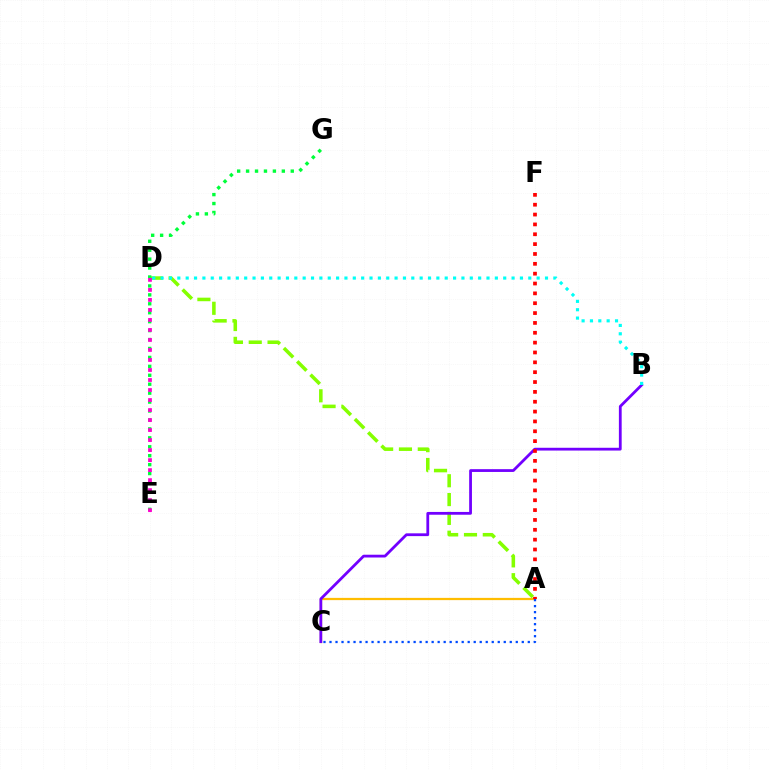{('A', 'D'): [{'color': '#84ff00', 'line_style': 'dashed', 'thickness': 2.56}], ('A', 'C'): [{'color': '#ffbd00', 'line_style': 'solid', 'thickness': 1.61}, {'color': '#004bff', 'line_style': 'dotted', 'thickness': 1.63}], ('B', 'C'): [{'color': '#7200ff', 'line_style': 'solid', 'thickness': 2.01}], ('E', 'G'): [{'color': '#00ff39', 'line_style': 'dotted', 'thickness': 2.43}], ('A', 'F'): [{'color': '#ff0000', 'line_style': 'dotted', 'thickness': 2.68}], ('D', 'E'): [{'color': '#ff00cf', 'line_style': 'dotted', 'thickness': 2.72}], ('B', 'D'): [{'color': '#00fff6', 'line_style': 'dotted', 'thickness': 2.27}]}